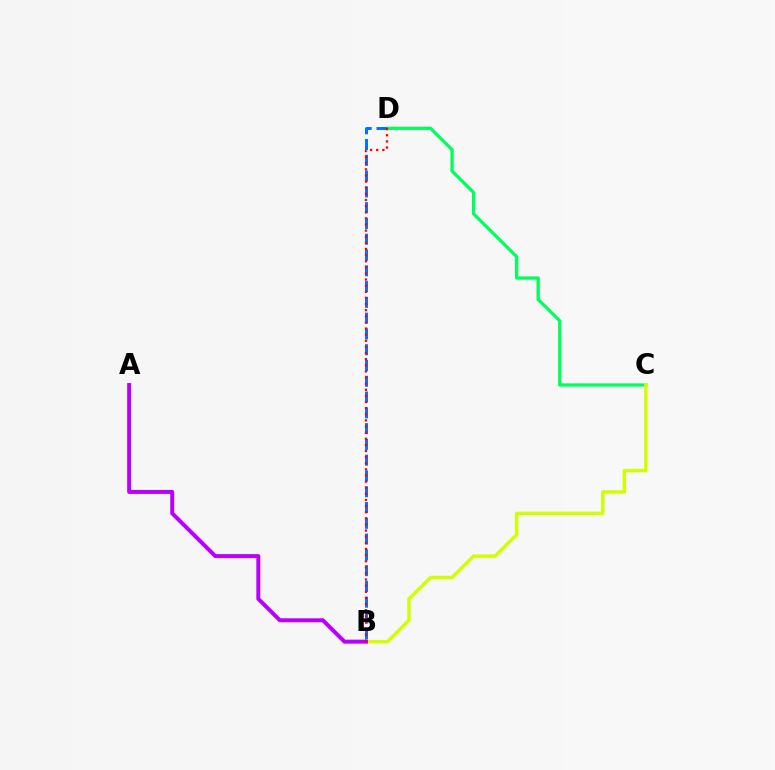{('C', 'D'): [{'color': '#00ff5c', 'line_style': 'solid', 'thickness': 2.36}], ('B', 'D'): [{'color': '#0074ff', 'line_style': 'dashed', 'thickness': 2.14}, {'color': '#ff0000', 'line_style': 'dotted', 'thickness': 1.66}], ('B', 'C'): [{'color': '#d1ff00', 'line_style': 'solid', 'thickness': 2.48}], ('A', 'B'): [{'color': '#b900ff', 'line_style': 'solid', 'thickness': 2.86}]}